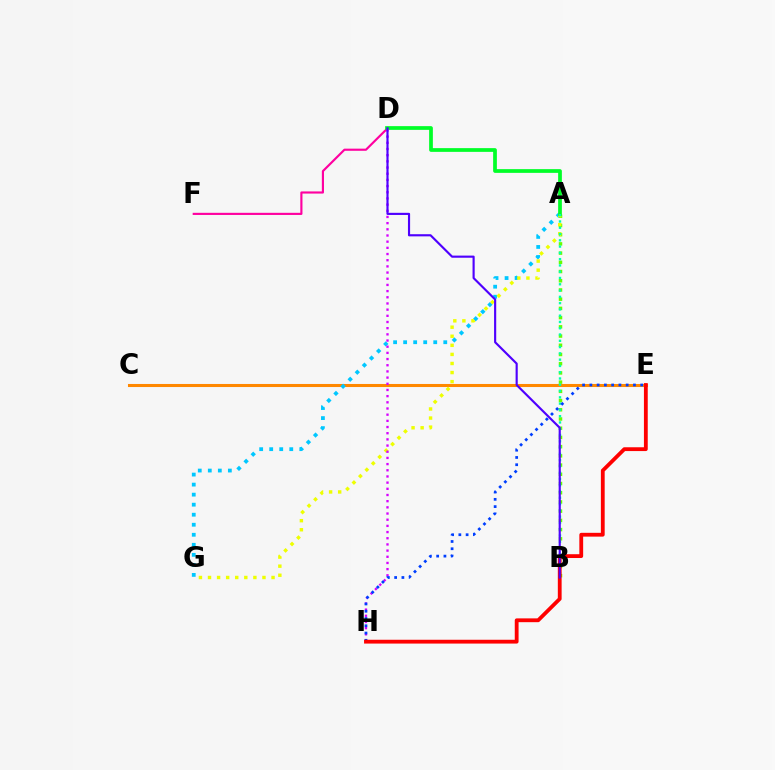{('D', 'F'): [{'color': '#ff00a0', 'line_style': 'solid', 'thickness': 1.55}], ('A', 'B'): [{'color': '#66ff00', 'line_style': 'dotted', 'thickness': 2.5}, {'color': '#00ffaf', 'line_style': 'dotted', 'thickness': 1.71}], ('C', 'E'): [{'color': '#ff8800', 'line_style': 'solid', 'thickness': 2.2}], ('A', 'G'): [{'color': '#00c7ff', 'line_style': 'dotted', 'thickness': 2.73}, {'color': '#eeff00', 'line_style': 'dotted', 'thickness': 2.47}], ('A', 'D'): [{'color': '#00ff27', 'line_style': 'solid', 'thickness': 2.68}], ('D', 'H'): [{'color': '#d600ff', 'line_style': 'dotted', 'thickness': 1.68}], ('E', 'H'): [{'color': '#003fff', 'line_style': 'dotted', 'thickness': 1.97}, {'color': '#ff0000', 'line_style': 'solid', 'thickness': 2.74}], ('B', 'D'): [{'color': '#4f00ff', 'line_style': 'solid', 'thickness': 1.55}]}